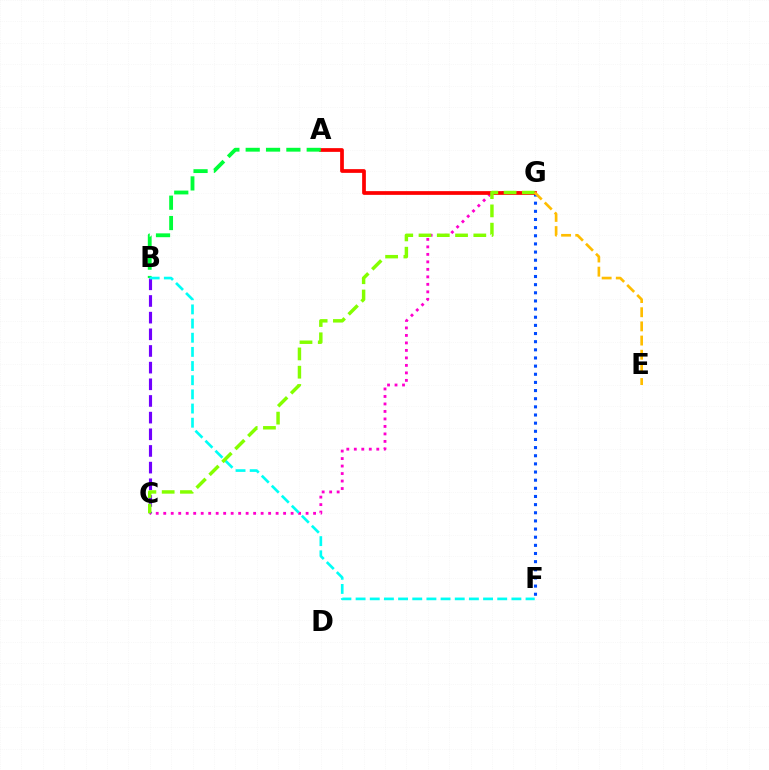{('C', 'G'): [{'color': '#ff00cf', 'line_style': 'dotted', 'thickness': 2.04}, {'color': '#84ff00', 'line_style': 'dashed', 'thickness': 2.48}], ('F', 'G'): [{'color': '#004bff', 'line_style': 'dotted', 'thickness': 2.21}], ('A', 'G'): [{'color': '#ff0000', 'line_style': 'solid', 'thickness': 2.68}], ('A', 'B'): [{'color': '#00ff39', 'line_style': 'dashed', 'thickness': 2.76}], ('B', 'C'): [{'color': '#7200ff', 'line_style': 'dashed', 'thickness': 2.26}], ('B', 'F'): [{'color': '#00fff6', 'line_style': 'dashed', 'thickness': 1.92}], ('E', 'G'): [{'color': '#ffbd00', 'line_style': 'dashed', 'thickness': 1.92}]}